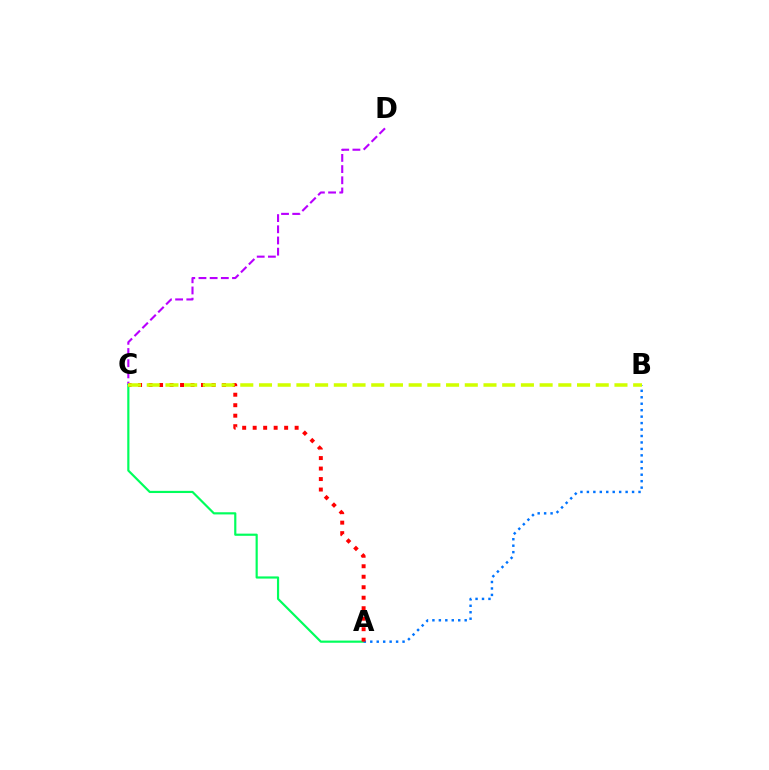{('C', 'D'): [{'color': '#b900ff', 'line_style': 'dashed', 'thickness': 1.52}], ('A', 'C'): [{'color': '#00ff5c', 'line_style': 'solid', 'thickness': 1.57}, {'color': '#ff0000', 'line_style': 'dotted', 'thickness': 2.85}], ('A', 'B'): [{'color': '#0074ff', 'line_style': 'dotted', 'thickness': 1.75}], ('B', 'C'): [{'color': '#d1ff00', 'line_style': 'dashed', 'thickness': 2.54}]}